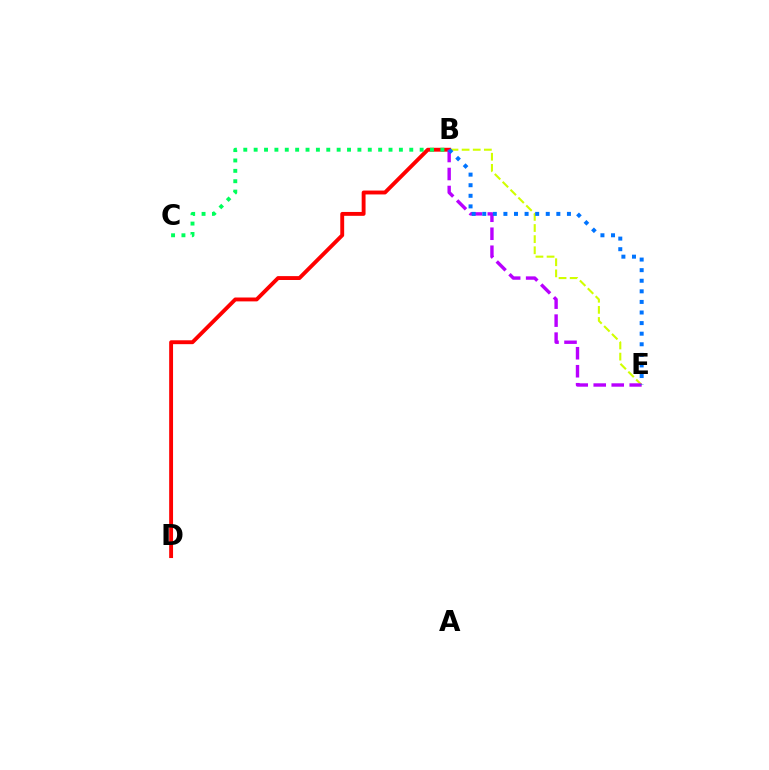{('B', 'E'): [{'color': '#d1ff00', 'line_style': 'dashed', 'thickness': 1.51}, {'color': '#b900ff', 'line_style': 'dashed', 'thickness': 2.45}, {'color': '#0074ff', 'line_style': 'dotted', 'thickness': 2.88}], ('B', 'D'): [{'color': '#ff0000', 'line_style': 'solid', 'thickness': 2.79}], ('B', 'C'): [{'color': '#00ff5c', 'line_style': 'dotted', 'thickness': 2.82}]}